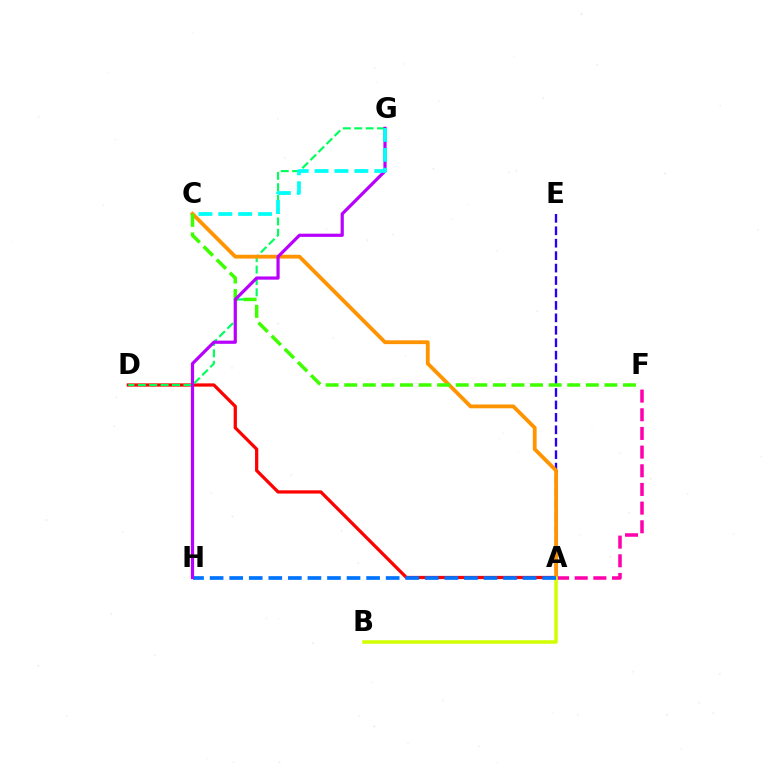{('A', 'D'): [{'color': '#ff0000', 'line_style': 'solid', 'thickness': 2.34}], ('D', 'G'): [{'color': '#00ff5c', 'line_style': 'dashed', 'thickness': 1.55}], ('A', 'E'): [{'color': '#2500ff', 'line_style': 'dashed', 'thickness': 1.69}], ('A', 'C'): [{'color': '#ff9400', 'line_style': 'solid', 'thickness': 2.74}], ('A', 'F'): [{'color': '#ff00ac', 'line_style': 'dashed', 'thickness': 2.54}], ('A', 'B'): [{'color': '#d1ff00', 'line_style': 'solid', 'thickness': 2.54}], ('A', 'H'): [{'color': '#0074ff', 'line_style': 'dashed', 'thickness': 2.66}], ('C', 'F'): [{'color': '#3dff00', 'line_style': 'dashed', 'thickness': 2.52}], ('G', 'H'): [{'color': '#b900ff', 'line_style': 'solid', 'thickness': 2.3}], ('C', 'G'): [{'color': '#00fff6', 'line_style': 'dashed', 'thickness': 2.7}]}